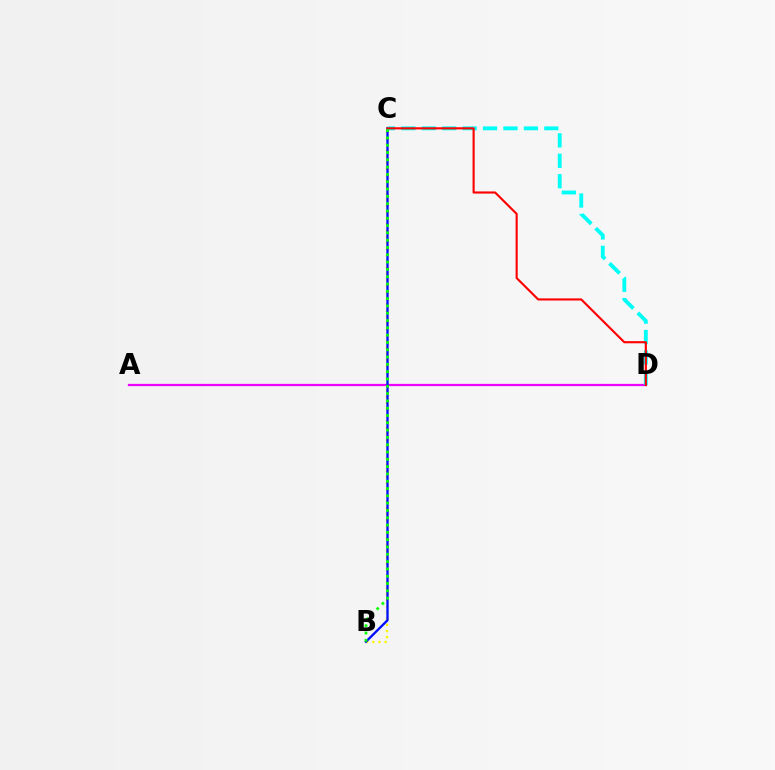{('B', 'C'): [{'color': '#fcf500', 'line_style': 'dotted', 'thickness': 1.67}, {'color': '#0010ff', 'line_style': 'solid', 'thickness': 1.68}, {'color': '#08ff00', 'line_style': 'dotted', 'thickness': 1.98}], ('A', 'D'): [{'color': '#ee00ff', 'line_style': 'solid', 'thickness': 1.61}], ('C', 'D'): [{'color': '#00fff6', 'line_style': 'dashed', 'thickness': 2.77}, {'color': '#ff0000', 'line_style': 'solid', 'thickness': 1.53}]}